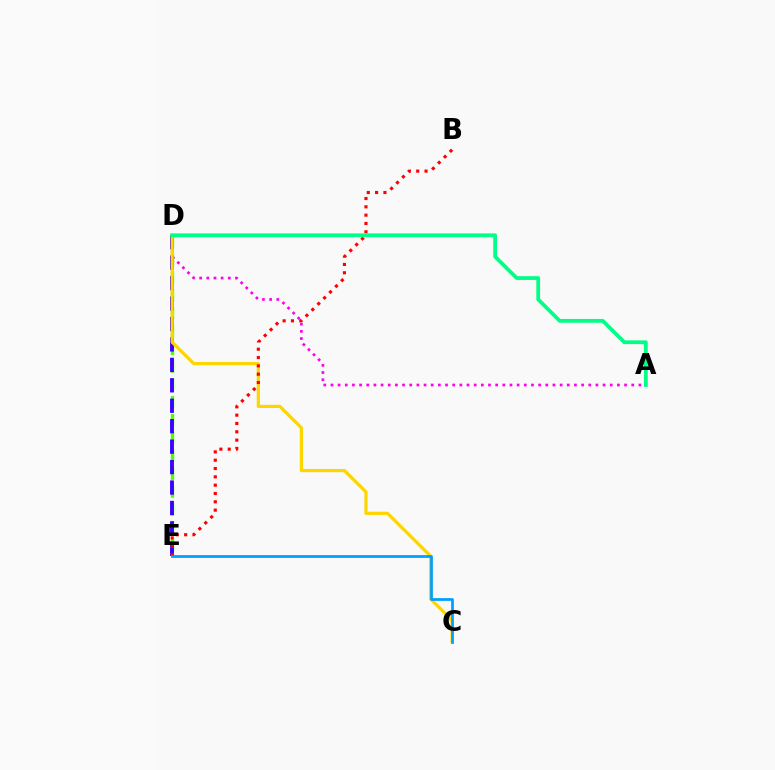{('D', 'E'): [{'color': '#4fff00', 'line_style': 'dashed', 'thickness': 2.42}, {'color': '#3700ff', 'line_style': 'dashed', 'thickness': 2.78}], ('A', 'D'): [{'color': '#ff00ed', 'line_style': 'dotted', 'thickness': 1.95}, {'color': '#00ff86', 'line_style': 'solid', 'thickness': 2.71}], ('C', 'D'): [{'color': '#ffd500', 'line_style': 'solid', 'thickness': 2.32}], ('B', 'E'): [{'color': '#ff0000', 'line_style': 'dotted', 'thickness': 2.26}], ('C', 'E'): [{'color': '#009eff', 'line_style': 'solid', 'thickness': 1.96}]}